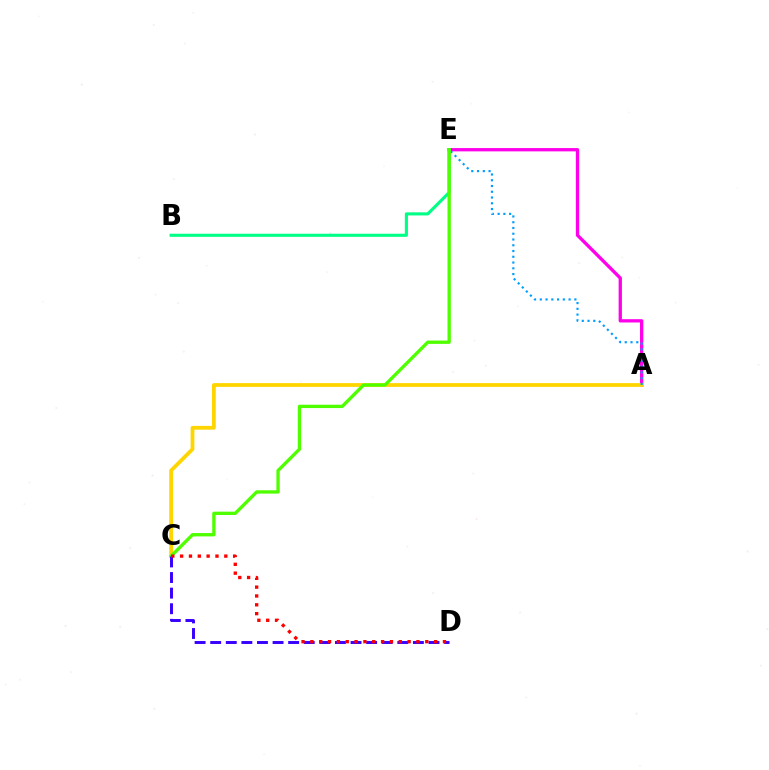{('A', 'E'): [{'color': '#ff00ed', 'line_style': 'solid', 'thickness': 2.37}, {'color': '#009eff', 'line_style': 'dotted', 'thickness': 1.57}], ('A', 'C'): [{'color': '#ffd500', 'line_style': 'solid', 'thickness': 2.72}], ('B', 'E'): [{'color': '#00ff86', 'line_style': 'solid', 'thickness': 2.24}], ('C', 'E'): [{'color': '#4fff00', 'line_style': 'solid', 'thickness': 2.4}], ('C', 'D'): [{'color': '#3700ff', 'line_style': 'dashed', 'thickness': 2.12}, {'color': '#ff0000', 'line_style': 'dotted', 'thickness': 2.4}]}